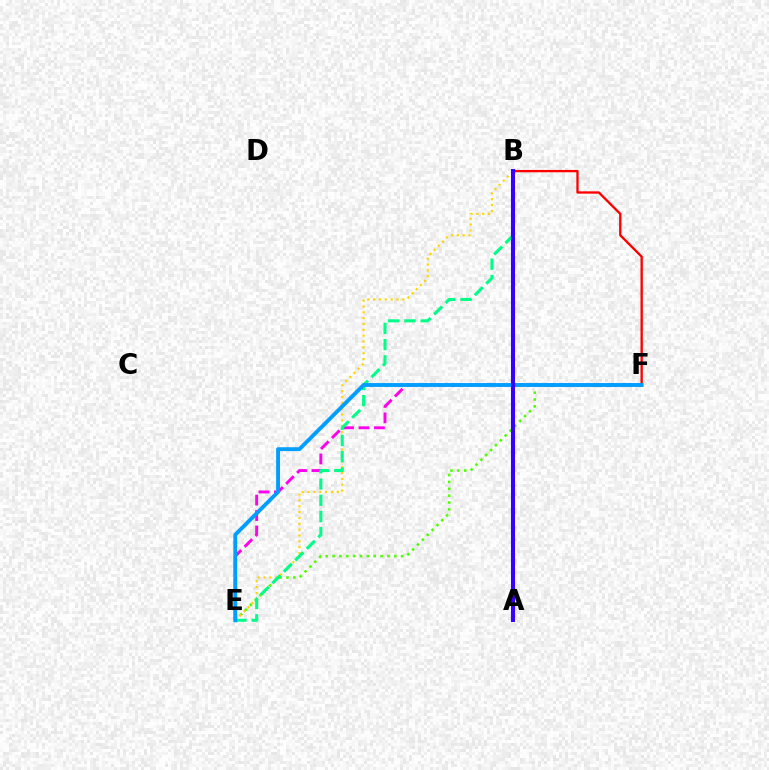{('B', 'F'): [{'color': '#ff0000', 'line_style': 'solid', 'thickness': 1.68}], ('E', 'F'): [{'color': '#4fff00', 'line_style': 'dotted', 'thickness': 1.86}, {'color': '#ff00ed', 'line_style': 'dashed', 'thickness': 2.1}, {'color': '#009eff', 'line_style': 'solid', 'thickness': 2.79}], ('B', 'E'): [{'color': '#ffd500', 'line_style': 'dotted', 'thickness': 1.59}, {'color': '#00ff86', 'line_style': 'dashed', 'thickness': 2.2}], ('A', 'B'): [{'color': '#3700ff', 'line_style': 'solid', 'thickness': 2.93}]}